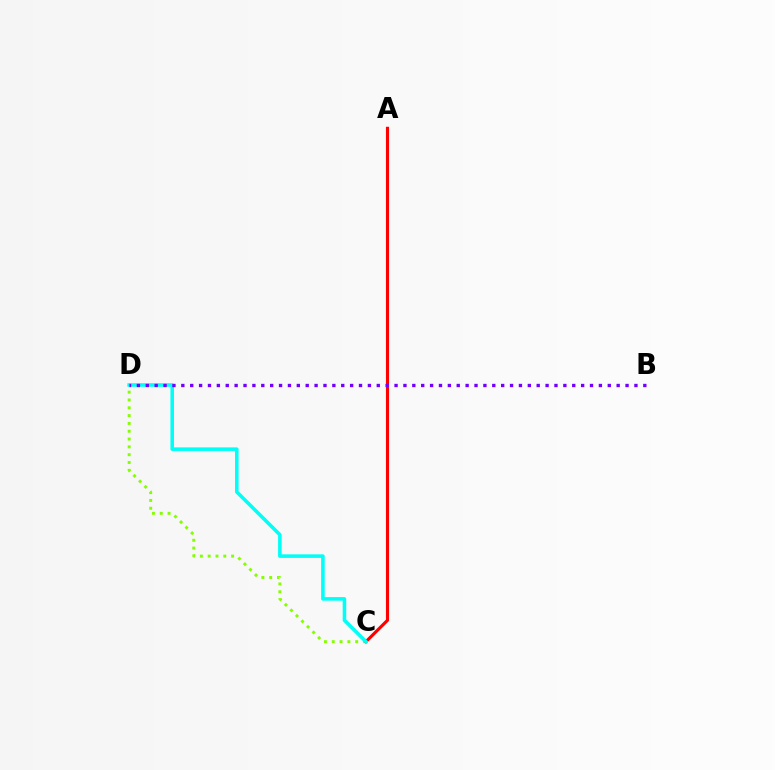{('C', 'D'): [{'color': '#84ff00', 'line_style': 'dotted', 'thickness': 2.12}, {'color': '#00fff6', 'line_style': 'solid', 'thickness': 2.56}], ('A', 'C'): [{'color': '#ff0000', 'line_style': 'solid', 'thickness': 2.25}], ('B', 'D'): [{'color': '#7200ff', 'line_style': 'dotted', 'thickness': 2.41}]}